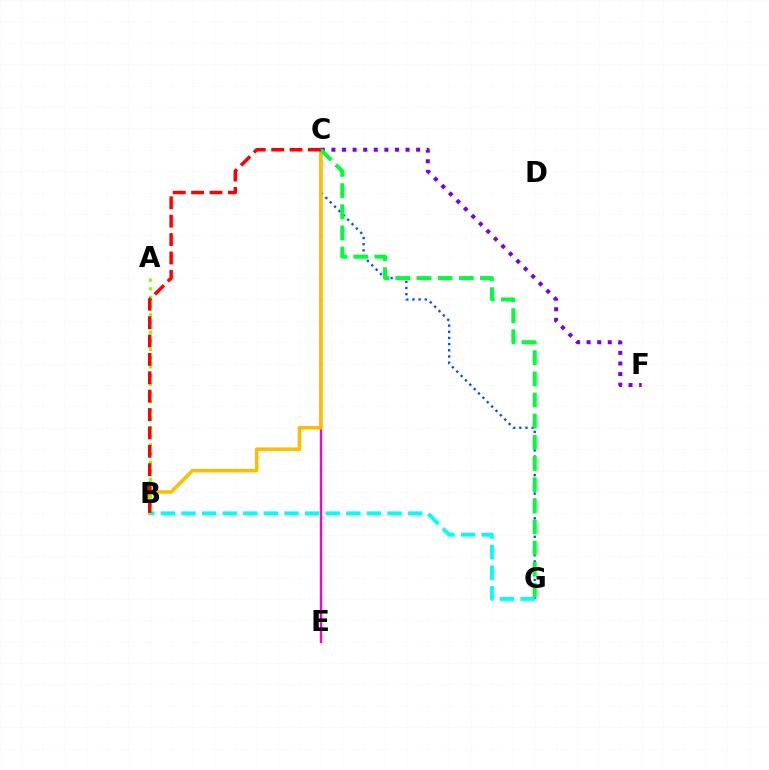{('C', 'E'): [{'color': '#ff00cf', 'line_style': 'solid', 'thickness': 1.71}], ('C', 'G'): [{'color': '#004bff', 'line_style': 'dotted', 'thickness': 1.68}, {'color': '#00ff39', 'line_style': 'dashed', 'thickness': 2.87}], ('B', 'C'): [{'color': '#ffbd00', 'line_style': 'solid', 'thickness': 2.53}, {'color': '#ff0000', 'line_style': 'dashed', 'thickness': 2.5}], ('A', 'B'): [{'color': '#84ff00', 'line_style': 'dotted', 'thickness': 2.36}], ('B', 'G'): [{'color': '#00fff6', 'line_style': 'dashed', 'thickness': 2.8}], ('C', 'F'): [{'color': '#7200ff', 'line_style': 'dotted', 'thickness': 2.88}]}